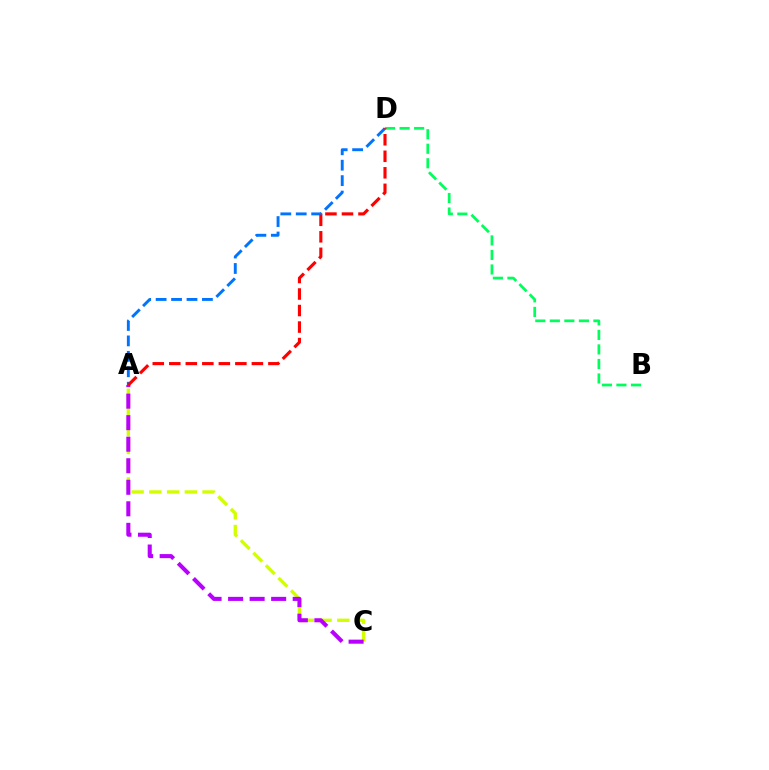{('B', 'D'): [{'color': '#00ff5c', 'line_style': 'dashed', 'thickness': 1.97}], ('A', 'C'): [{'color': '#d1ff00', 'line_style': 'dashed', 'thickness': 2.41}, {'color': '#b900ff', 'line_style': 'dashed', 'thickness': 2.93}], ('A', 'D'): [{'color': '#0074ff', 'line_style': 'dashed', 'thickness': 2.1}, {'color': '#ff0000', 'line_style': 'dashed', 'thickness': 2.24}]}